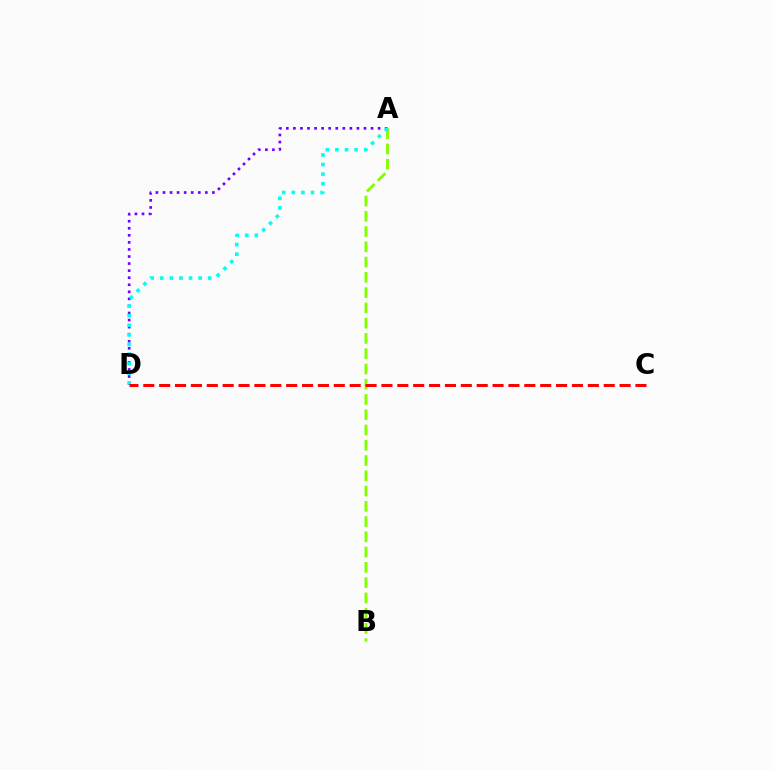{('A', 'D'): [{'color': '#7200ff', 'line_style': 'dotted', 'thickness': 1.92}, {'color': '#00fff6', 'line_style': 'dotted', 'thickness': 2.61}], ('A', 'B'): [{'color': '#84ff00', 'line_style': 'dashed', 'thickness': 2.07}], ('C', 'D'): [{'color': '#ff0000', 'line_style': 'dashed', 'thickness': 2.16}]}